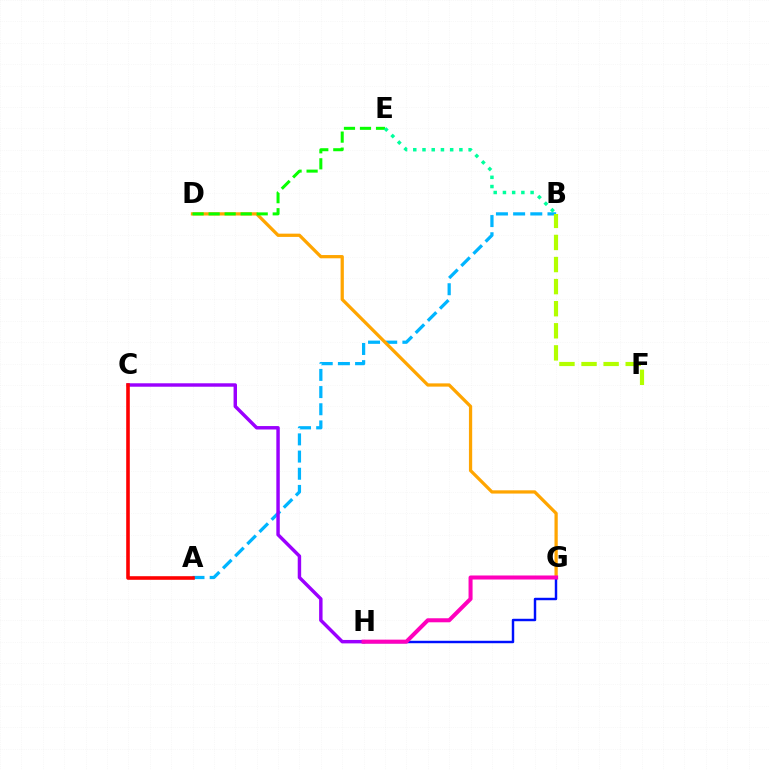{('A', 'B'): [{'color': '#00b5ff', 'line_style': 'dashed', 'thickness': 2.33}], ('B', 'F'): [{'color': '#b3ff00', 'line_style': 'dashed', 'thickness': 3.0}], ('D', 'G'): [{'color': '#ffa500', 'line_style': 'solid', 'thickness': 2.34}], ('D', 'E'): [{'color': '#08ff00', 'line_style': 'dashed', 'thickness': 2.18}], ('C', 'H'): [{'color': '#9b00ff', 'line_style': 'solid', 'thickness': 2.48}], ('G', 'H'): [{'color': '#0010ff', 'line_style': 'solid', 'thickness': 1.76}, {'color': '#ff00bd', 'line_style': 'solid', 'thickness': 2.9}], ('A', 'C'): [{'color': '#ff0000', 'line_style': 'solid', 'thickness': 2.59}], ('B', 'E'): [{'color': '#00ff9d', 'line_style': 'dotted', 'thickness': 2.51}]}